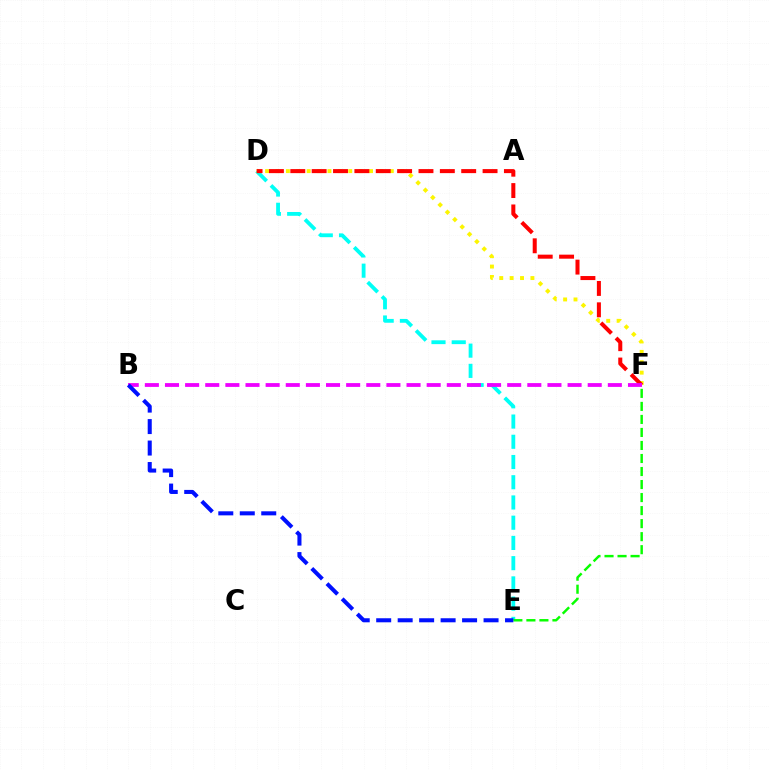{('D', 'E'): [{'color': '#00fff6', 'line_style': 'dashed', 'thickness': 2.75}], ('E', 'F'): [{'color': '#08ff00', 'line_style': 'dashed', 'thickness': 1.77}], ('D', 'F'): [{'color': '#fcf500', 'line_style': 'dotted', 'thickness': 2.82}, {'color': '#ff0000', 'line_style': 'dashed', 'thickness': 2.9}], ('B', 'F'): [{'color': '#ee00ff', 'line_style': 'dashed', 'thickness': 2.73}], ('B', 'E'): [{'color': '#0010ff', 'line_style': 'dashed', 'thickness': 2.92}]}